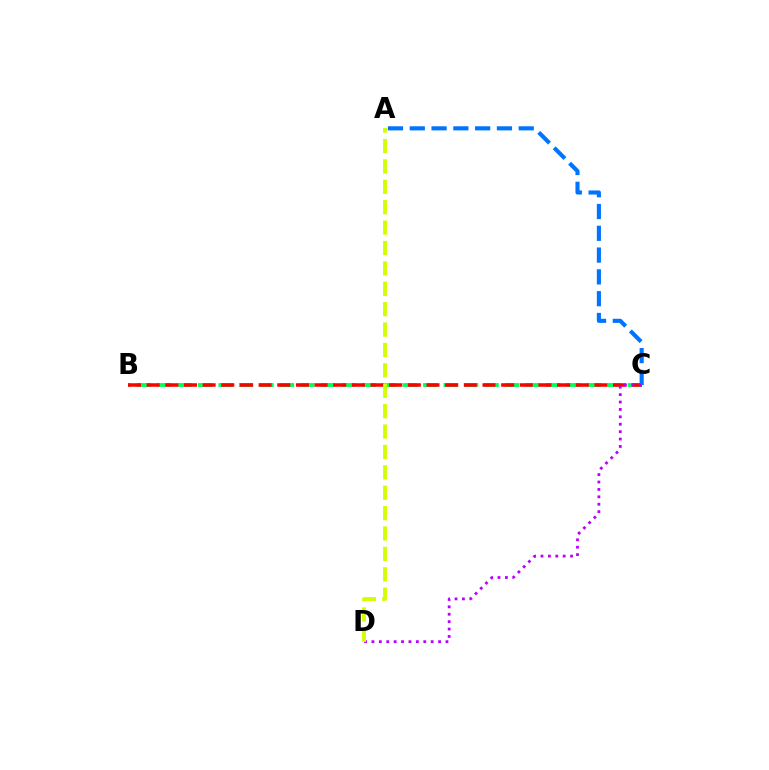{('B', 'C'): [{'color': '#00ff5c', 'line_style': 'dashed', 'thickness': 2.78}, {'color': '#ff0000', 'line_style': 'dashed', 'thickness': 2.53}], ('A', 'C'): [{'color': '#0074ff', 'line_style': 'dashed', 'thickness': 2.96}], ('C', 'D'): [{'color': '#b900ff', 'line_style': 'dotted', 'thickness': 2.01}], ('A', 'D'): [{'color': '#d1ff00', 'line_style': 'dashed', 'thickness': 2.77}]}